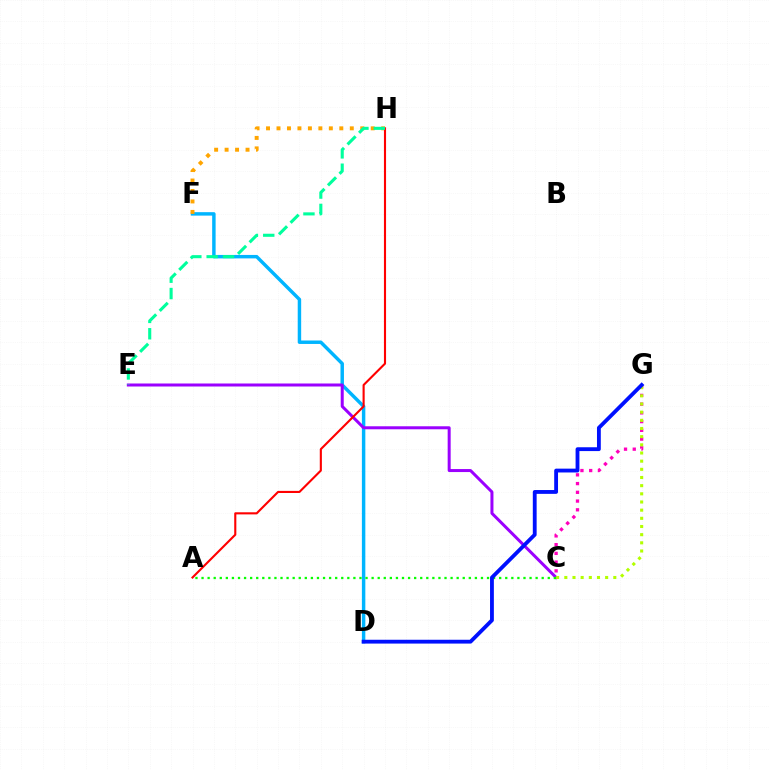{('D', 'F'): [{'color': '#00b5ff', 'line_style': 'solid', 'thickness': 2.49}], ('C', 'G'): [{'color': '#ff00bd', 'line_style': 'dotted', 'thickness': 2.37}, {'color': '#b3ff00', 'line_style': 'dotted', 'thickness': 2.22}], ('F', 'H'): [{'color': '#ffa500', 'line_style': 'dotted', 'thickness': 2.84}], ('C', 'E'): [{'color': '#9b00ff', 'line_style': 'solid', 'thickness': 2.16}], ('A', 'C'): [{'color': '#08ff00', 'line_style': 'dotted', 'thickness': 1.65}], ('A', 'H'): [{'color': '#ff0000', 'line_style': 'solid', 'thickness': 1.52}], ('E', 'H'): [{'color': '#00ff9d', 'line_style': 'dashed', 'thickness': 2.22}], ('D', 'G'): [{'color': '#0010ff', 'line_style': 'solid', 'thickness': 2.75}]}